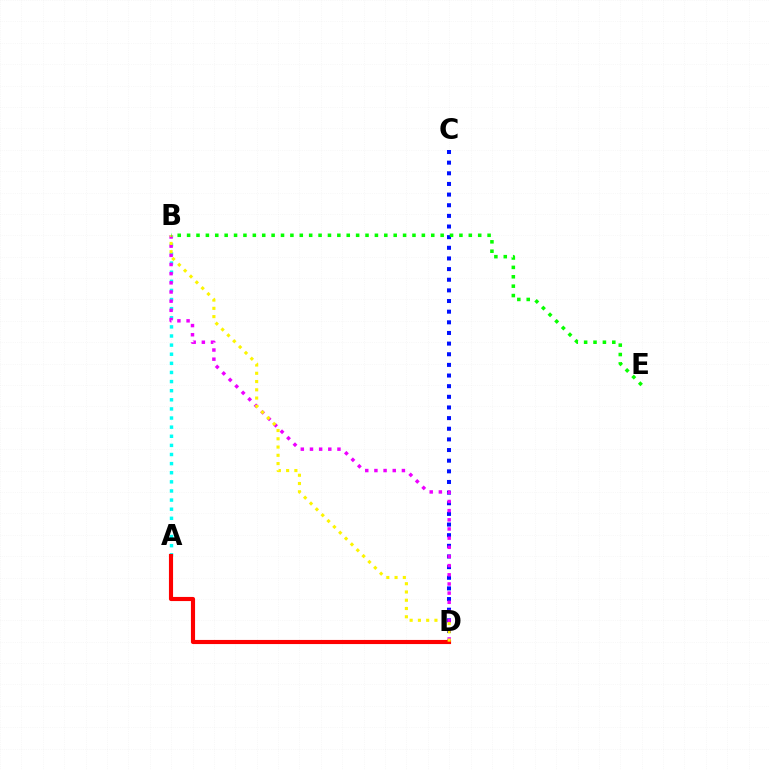{('C', 'D'): [{'color': '#0010ff', 'line_style': 'dotted', 'thickness': 2.89}], ('A', 'B'): [{'color': '#00fff6', 'line_style': 'dotted', 'thickness': 2.48}], ('B', 'D'): [{'color': '#ee00ff', 'line_style': 'dotted', 'thickness': 2.49}, {'color': '#fcf500', 'line_style': 'dotted', 'thickness': 2.25}], ('A', 'D'): [{'color': '#ff0000', 'line_style': 'solid', 'thickness': 2.97}], ('B', 'E'): [{'color': '#08ff00', 'line_style': 'dotted', 'thickness': 2.55}]}